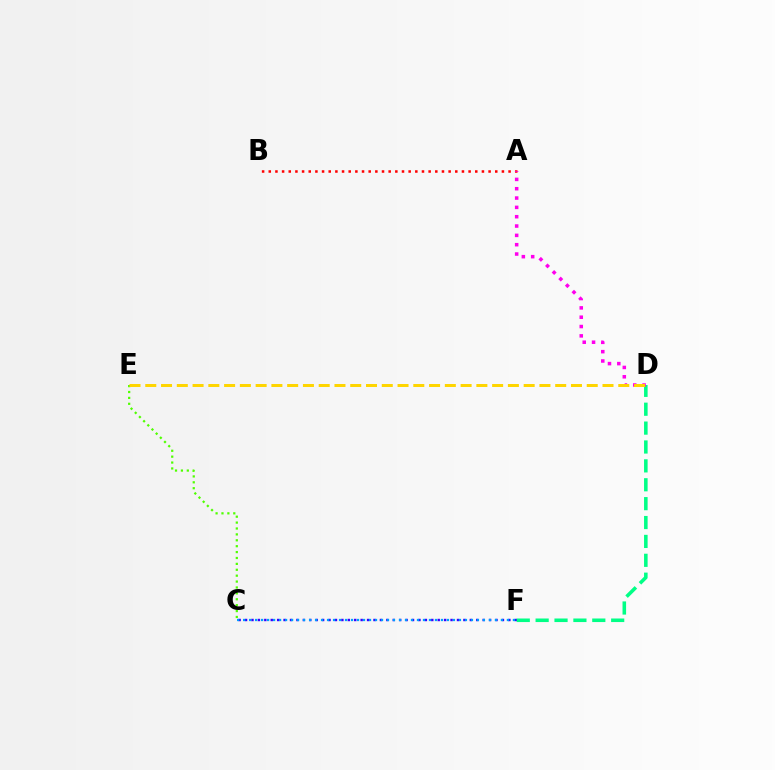{('C', 'F'): [{'color': '#3700ff', 'line_style': 'dotted', 'thickness': 1.74}, {'color': '#009eff', 'line_style': 'dotted', 'thickness': 1.63}], ('A', 'B'): [{'color': '#ff0000', 'line_style': 'dotted', 'thickness': 1.81}], ('D', 'F'): [{'color': '#00ff86', 'line_style': 'dashed', 'thickness': 2.57}], ('A', 'D'): [{'color': '#ff00ed', 'line_style': 'dotted', 'thickness': 2.53}], ('C', 'E'): [{'color': '#4fff00', 'line_style': 'dotted', 'thickness': 1.6}], ('D', 'E'): [{'color': '#ffd500', 'line_style': 'dashed', 'thickness': 2.14}]}